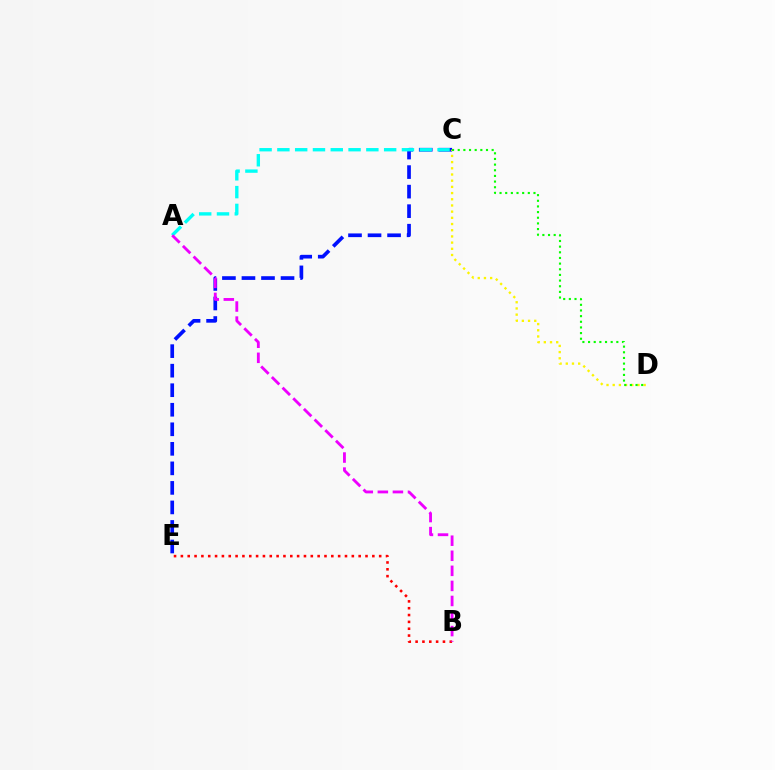{('C', 'E'): [{'color': '#0010ff', 'line_style': 'dashed', 'thickness': 2.65}], ('A', 'C'): [{'color': '#00fff6', 'line_style': 'dashed', 'thickness': 2.42}], ('B', 'E'): [{'color': '#ff0000', 'line_style': 'dotted', 'thickness': 1.86}], ('A', 'B'): [{'color': '#ee00ff', 'line_style': 'dashed', 'thickness': 2.05}], ('C', 'D'): [{'color': '#fcf500', 'line_style': 'dotted', 'thickness': 1.68}, {'color': '#08ff00', 'line_style': 'dotted', 'thickness': 1.54}]}